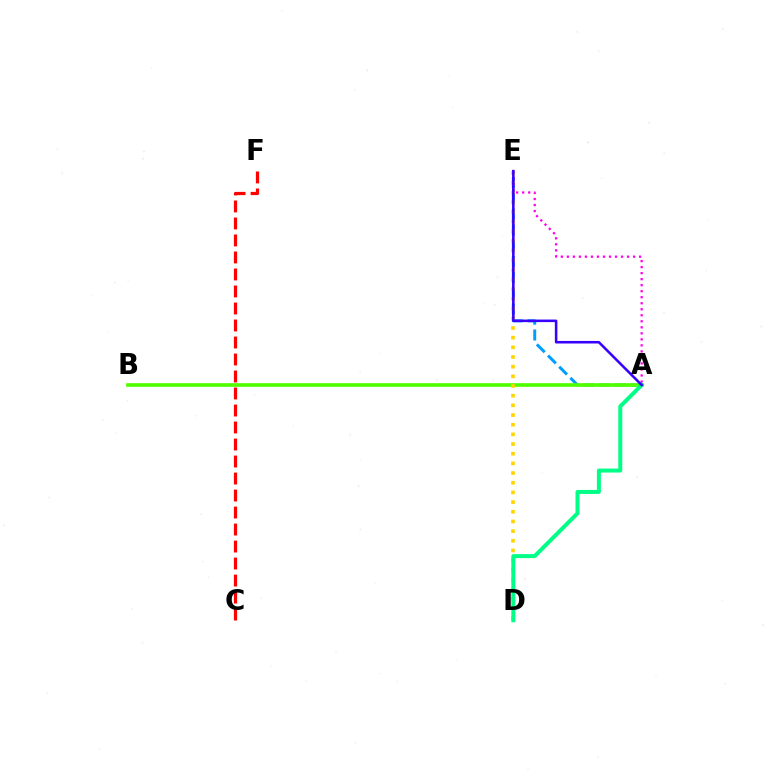{('A', 'E'): [{'color': '#009eff', 'line_style': 'dashed', 'thickness': 2.15}, {'color': '#ff00ed', 'line_style': 'dotted', 'thickness': 1.64}, {'color': '#3700ff', 'line_style': 'solid', 'thickness': 1.84}], ('A', 'B'): [{'color': '#4fff00', 'line_style': 'solid', 'thickness': 2.64}], ('D', 'E'): [{'color': '#ffd500', 'line_style': 'dotted', 'thickness': 2.63}], ('C', 'F'): [{'color': '#ff0000', 'line_style': 'dashed', 'thickness': 2.31}], ('A', 'D'): [{'color': '#00ff86', 'line_style': 'solid', 'thickness': 2.87}]}